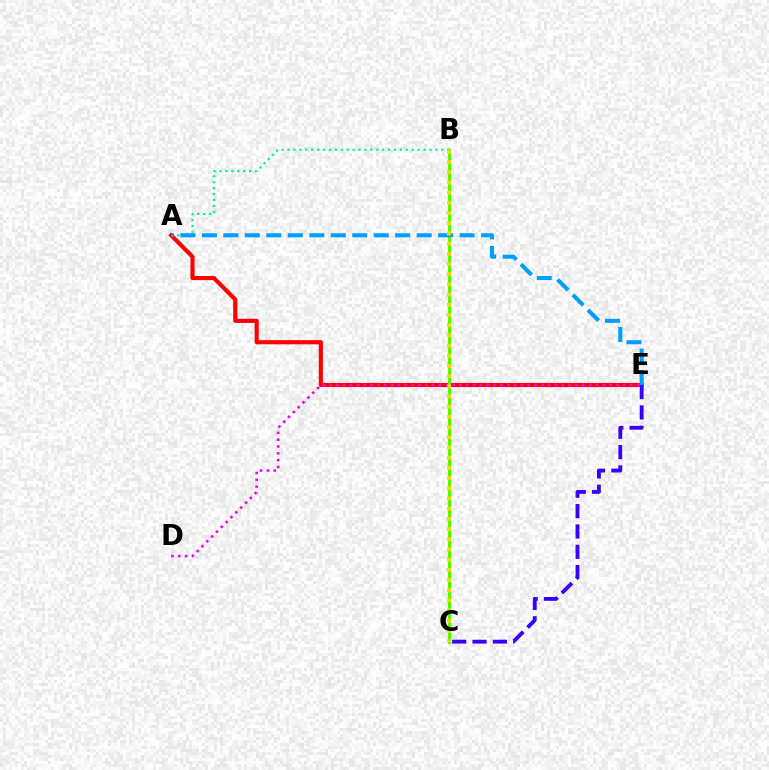{('A', 'B'): [{'color': '#00ff86', 'line_style': 'dotted', 'thickness': 1.61}], ('A', 'E'): [{'color': '#ff0000', 'line_style': 'solid', 'thickness': 2.97}, {'color': '#009eff', 'line_style': 'dashed', 'thickness': 2.92}], ('D', 'E'): [{'color': '#ff00ed', 'line_style': 'dotted', 'thickness': 1.86}], ('B', 'C'): [{'color': '#4fff00', 'line_style': 'solid', 'thickness': 2.19}, {'color': '#ffd500', 'line_style': 'dotted', 'thickness': 2.77}], ('C', 'E'): [{'color': '#3700ff', 'line_style': 'dashed', 'thickness': 2.76}]}